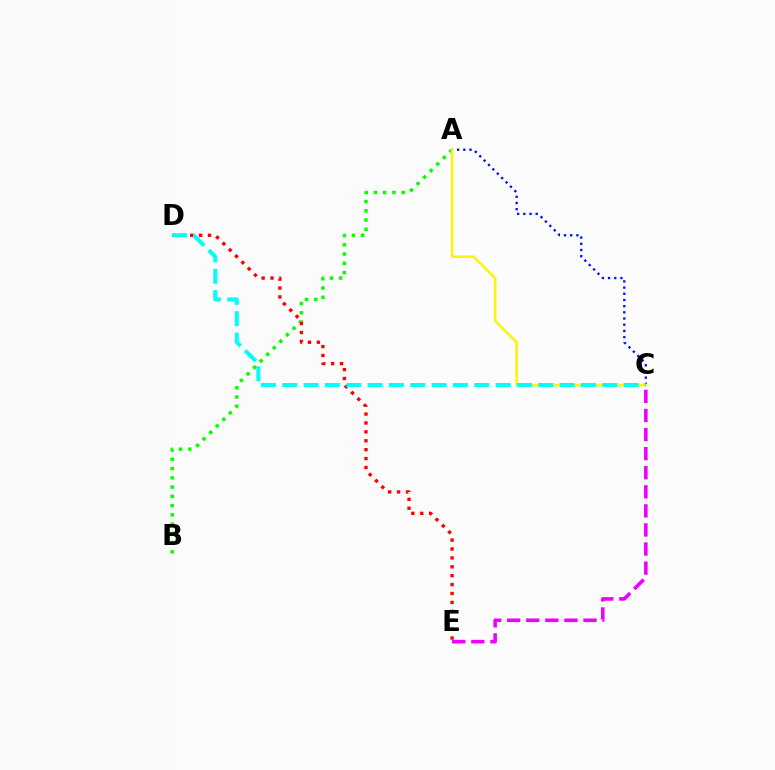{('A', 'C'): [{'color': '#0010ff', 'line_style': 'dotted', 'thickness': 1.68}, {'color': '#fcf500', 'line_style': 'solid', 'thickness': 1.8}], ('C', 'E'): [{'color': '#ee00ff', 'line_style': 'dashed', 'thickness': 2.59}], ('A', 'B'): [{'color': '#08ff00', 'line_style': 'dotted', 'thickness': 2.51}], ('D', 'E'): [{'color': '#ff0000', 'line_style': 'dotted', 'thickness': 2.42}], ('C', 'D'): [{'color': '#00fff6', 'line_style': 'dashed', 'thickness': 2.9}]}